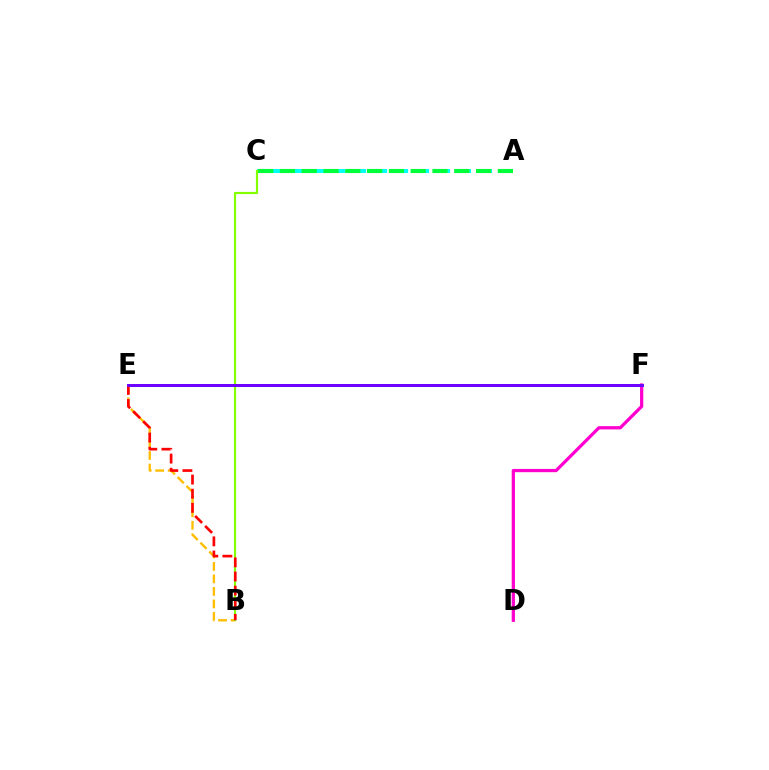{('B', 'E'): [{'color': '#ffbd00', 'line_style': 'dashed', 'thickness': 1.7}, {'color': '#ff0000', 'line_style': 'dashed', 'thickness': 1.92}], ('D', 'F'): [{'color': '#ff00cf', 'line_style': 'solid', 'thickness': 2.34}], ('A', 'C'): [{'color': '#00fff6', 'line_style': 'dashed', 'thickness': 2.85}, {'color': '#00ff39', 'line_style': 'dashed', 'thickness': 2.96}], ('B', 'C'): [{'color': '#84ff00', 'line_style': 'solid', 'thickness': 1.56}], ('E', 'F'): [{'color': '#004bff', 'line_style': 'solid', 'thickness': 2.07}, {'color': '#7200ff', 'line_style': 'solid', 'thickness': 2.04}]}